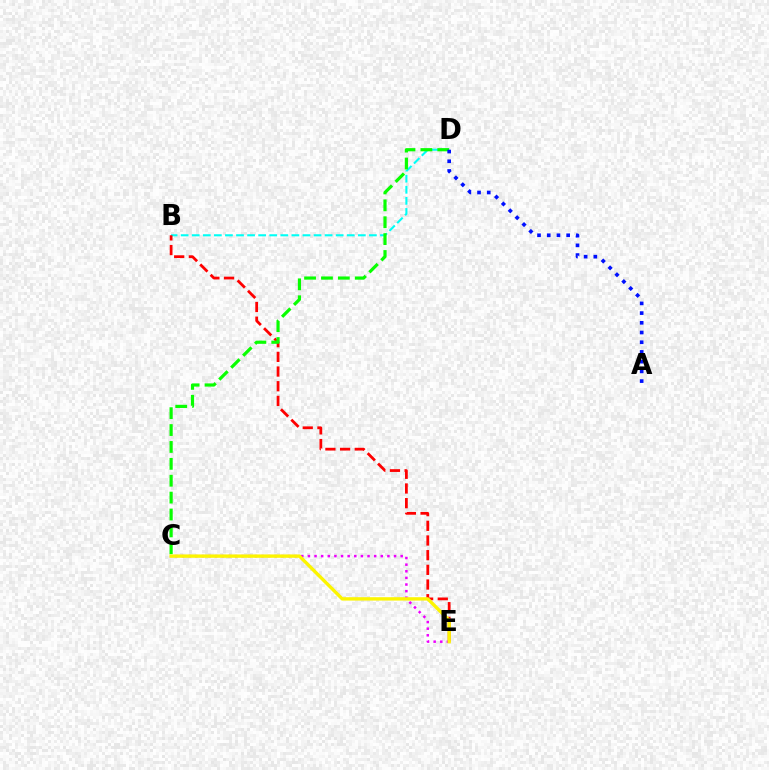{('B', 'D'): [{'color': '#00fff6', 'line_style': 'dashed', 'thickness': 1.5}], ('B', 'E'): [{'color': '#ff0000', 'line_style': 'dashed', 'thickness': 1.99}], ('C', 'D'): [{'color': '#08ff00', 'line_style': 'dashed', 'thickness': 2.29}], ('C', 'E'): [{'color': '#ee00ff', 'line_style': 'dotted', 'thickness': 1.8}, {'color': '#fcf500', 'line_style': 'solid', 'thickness': 2.42}], ('A', 'D'): [{'color': '#0010ff', 'line_style': 'dotted', 'thickness': 2.64}]}